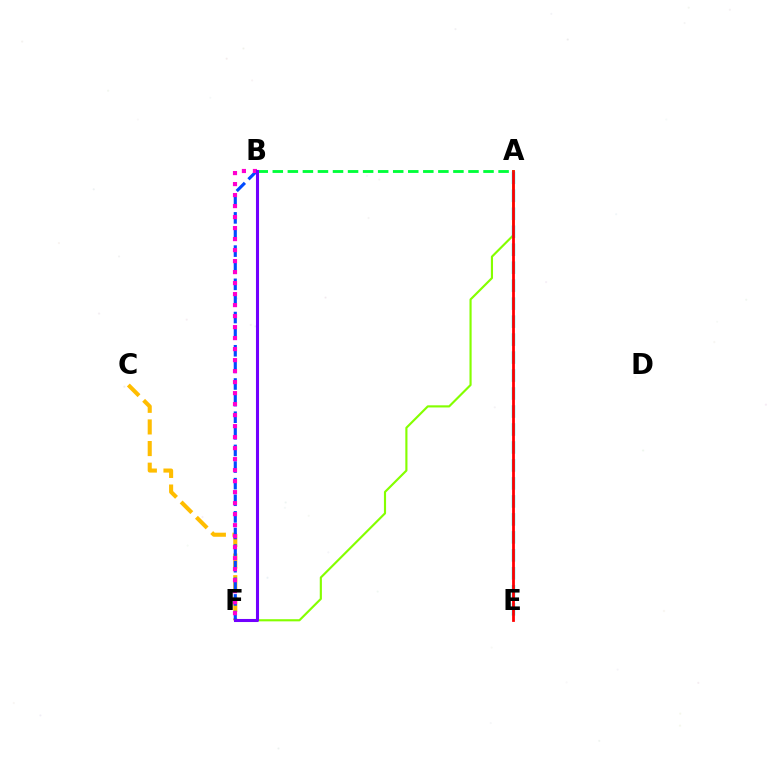{('C', 'F'): [{'color': '#ffbd00', 'line_style': 'dashed', 'thickness': 2.94}], ('A', 'F'): [{'color': '#84ff00', 'line_style': 'solid', 'thickness': 1.54}], ('A', 'E'): [{'color': '#00fff6', 'line_style': 'dashed', 'thickness': 2.44}, {'color': '#ff0000', 'line_style': 'solid', 'thickness': 2.0}], ('B', 'F'): [{'color': '#004bff', 'line_style': 'dashed', 'thickness': 2.26}, {'color': '#ff00cf', 'line_style': 'dotted', 'thickness': 2.99}, {'color': '#7200ff', 'line_style': 'solid', 'thickness': 2.21}], ('A', 'B'): [{'color': '#00ff39', 'line_style': 'dashed', 'thickness': 2.04}]}